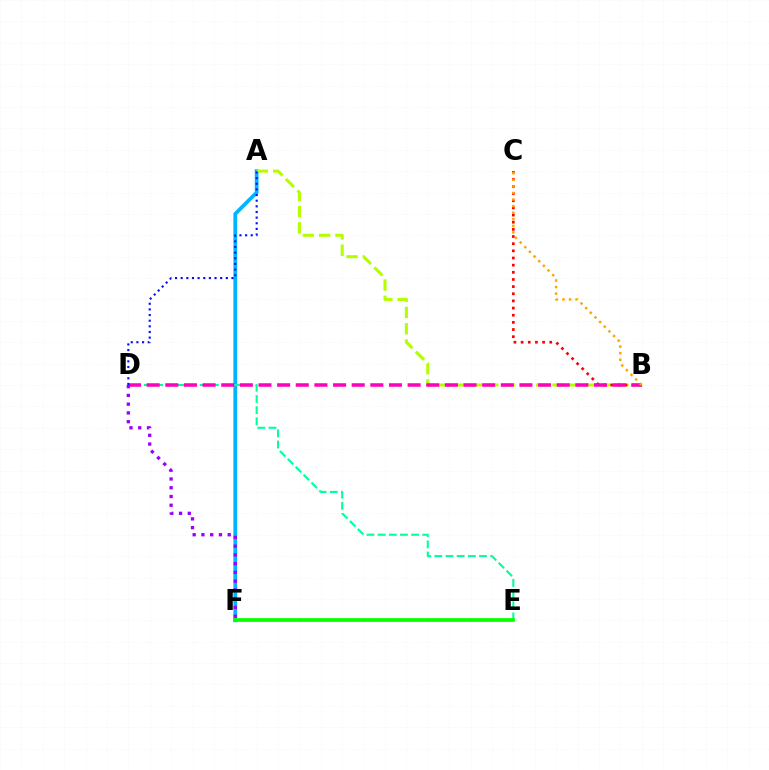{('A', 'F'): [{'color': '#00b5ff', 'line_style': 'solid', 'thickness': 2.71}], ('D', 'E'): [{'color': '#00ff9d', 'line_style': 'dashed', 'thickness': 1.52}], ('A', 'B'): [{'color': '#b3ff00', 'line_style': 'dashed', 'thickness': 2.21}], ('B', 'C'): [{'color': '#ff0000', 'line_style': 'dotted', 'thickness': 1.94}, {'color': '#ffa500', 'line_style': 'dotted', 'thickness': 1.79}], ('B', 'D'): [{'color': '#ff00bd', 'line_style': 'dashed', 'thickness': 2.53}], ('E', 'F'): [{'color': '#08ff00', 'line_style': 'solid', 'thickness': 2.7}], ('D', 'F'): [{'color': '#9b00ff', 'line_style': 'dotted', 'thickness': 2.38}], ('A', 'D'): [{'color': '#0010ff', 'line_style': 'dotted', 'thickness': 1.53}]}